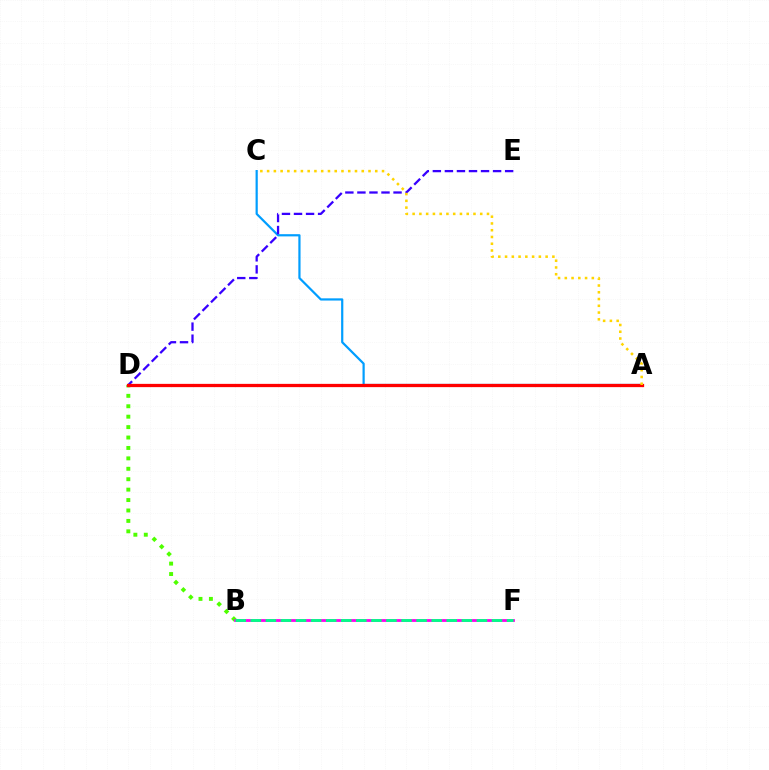{('A', 'C'): [{'color': '#009eff', 'line_style': 'solid', 'thickness': 1.59}, {'color': '#ffd500', 'line_style': 'dotted', 'thickness': 1.84}], ('B', 'D'): [{'color': '#4fff00', 'line_style': 'dotted', 'thickness': 2.83}], ('D', 'E'): [{'color': '#3700ff', 'line_style': 'dashed', 'thickness': 1.64}], ('A', 'D'): [{'color': '#ff0000', 'line_style': 'solid', 'thickness': 2.35}], ('B', 'F'): [{'color': '#ff00ed', 'line_style': 'solid', 'thickness': 2.02}, {'color': '#00ff86', 'line_style': 'dashed', 'thickness': 2.05}]}